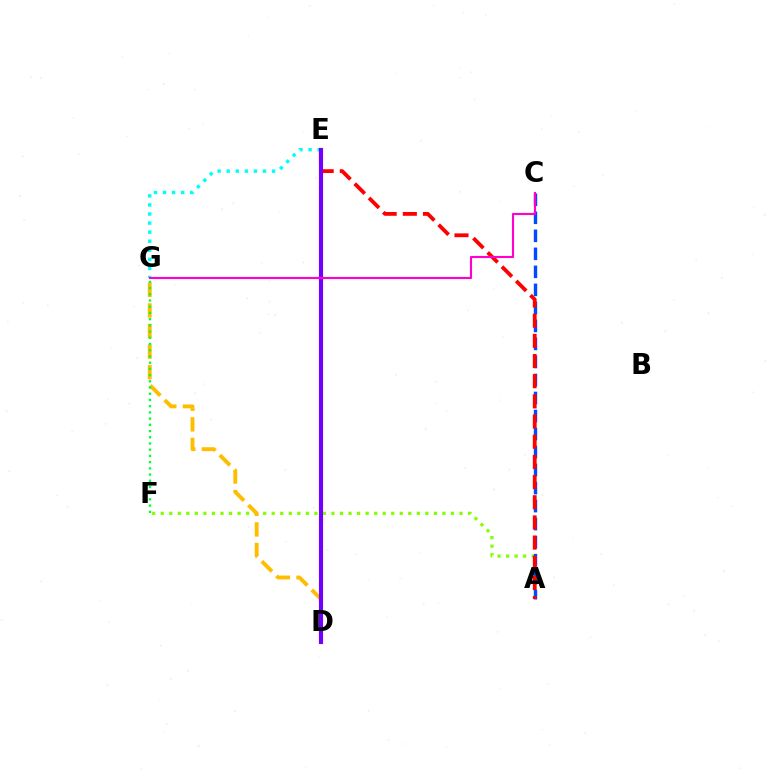{('A', 'F'): [{'color': '#84ff00', 'line_style': 'dotted', 'thickness': 2.32}], ('A', 'C'): [{'color': '#004bff', 'line_style': 'dashed', 'thickness': 2.45}], ('A', 'E'): [{'color': '#ff0000', 'line_style': 'dashed', 'thickness': 2.74}], ('D', 'G'): [{'color': '#ffbd00', 'line_style': 'dashed', 'thickness': 2.8}], ('E', 'G'): [{'color': '#00fff6', 'line_style': 'dotted', 'thickness': 2.46}], ('D', 'E'): [{'color': '#7200ff', 'line_style': 'solid', 'thickness': 2.98}], ('C', 'G'): [{'color': '#ff00cf', 'line_style': 'solid', 'thickness': 1.52}], ('F', 'G'): [{'color': '#00ff39', 'line_style': 'dotted', 'thickness': 1.69}]}